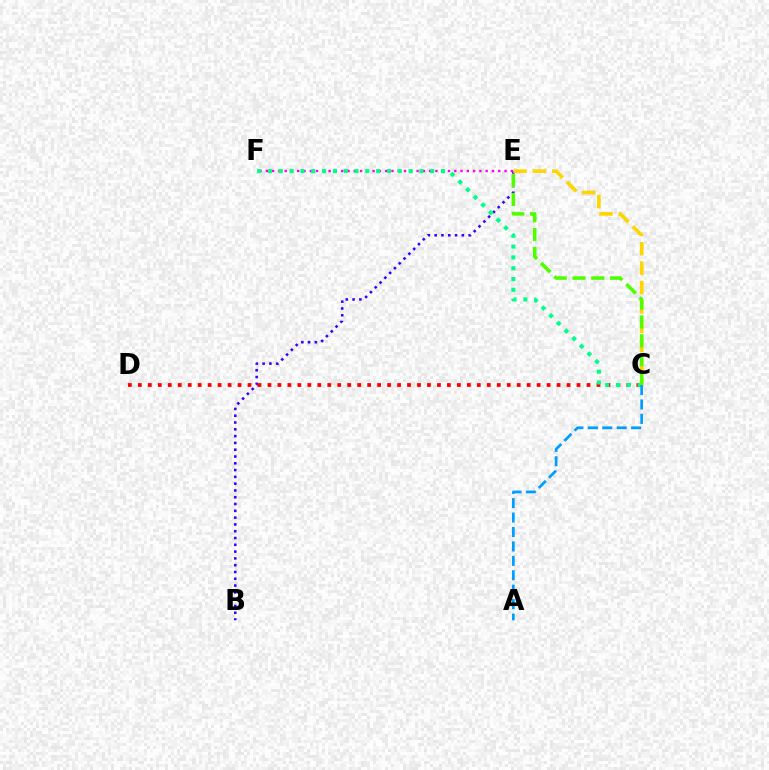{('B', 'E'): [{'color': '#3700ff', 'line_style': 'dotted', 'thickness': 1.85}], ('C', 'D'): [{'color': '#ff0000', 'line_style': 'dotted', 'thickness': 2.71}], ('E', 'F'): [{'color': '#ff00ed', 'line_style': 'dotted', 'thickness': 1.71}], ('C', 'F'): [{'color': '#00ff86', 'line_style': 'dotted', 'thickness': 2.94}], ('A', 'C'): [{'color': '#009eff', 'line_style': 'dashed', 'thickness': 1.96}], ('C', 'E'): [{'color': '#ffd500', 'line_style': 'dashed', 'thickness': 2.63}, {'color': '#4fff00', 'line_style': 'dashed', 'thickness': 2.56}]}